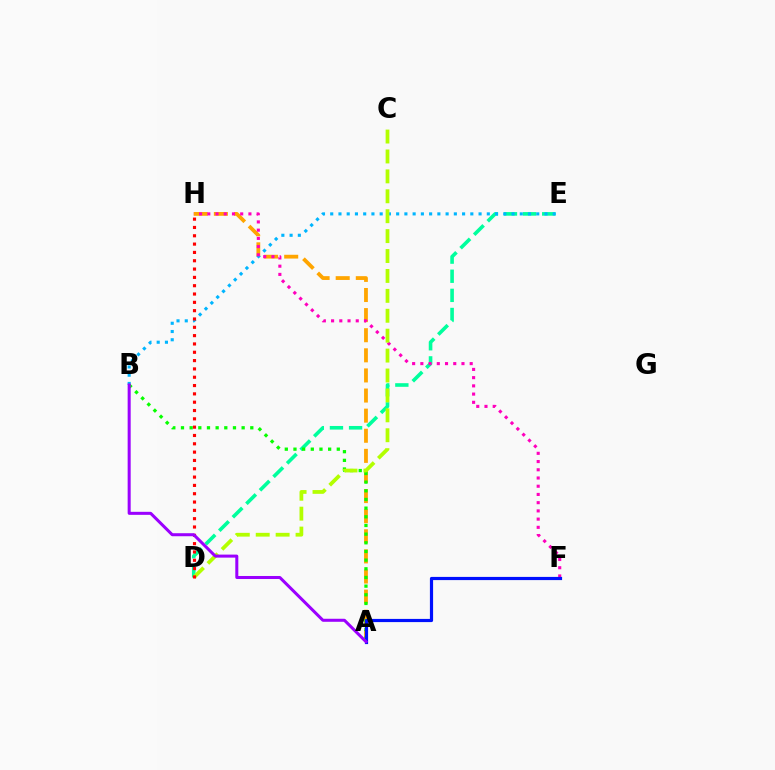{('D', 'E'): [{'color': '#00ff9d', 'line_style': 'dashed', 'thickness': 2.6}], ('A', 'H'): [{'color': '#ffa500', 'line_style': 'dashed', 'thickness': 2.73}], ('B', 'E'): [{'color': '#00b5ff', 'line_style': 'dotted', 'thickness': 2.24}], ('A', 'B'): [{'color': '#08ff00', 'line_style': 'dotted', 'thickness': 2.35}, {'color': '#9b00ff', 'line_style': 'solid', 'thickness': 2.18}], ('F', 'H'): [{'color': '#ff00bd', 'line_style': 'dotted', 'thickness': 2.23}], ('C', 'D'): [{'color': '#b3ff00', 'line_style': 'dashed', 'thickness': 2.71}], ('D', 'H'): [{'color': '#ff0000', 'line_style': 'dotted', 'thickness': 2.26}], ('A', 'F'): [{'color': '#0010ff', 'line_style': 'solid', 'thickness': 2.29}]}